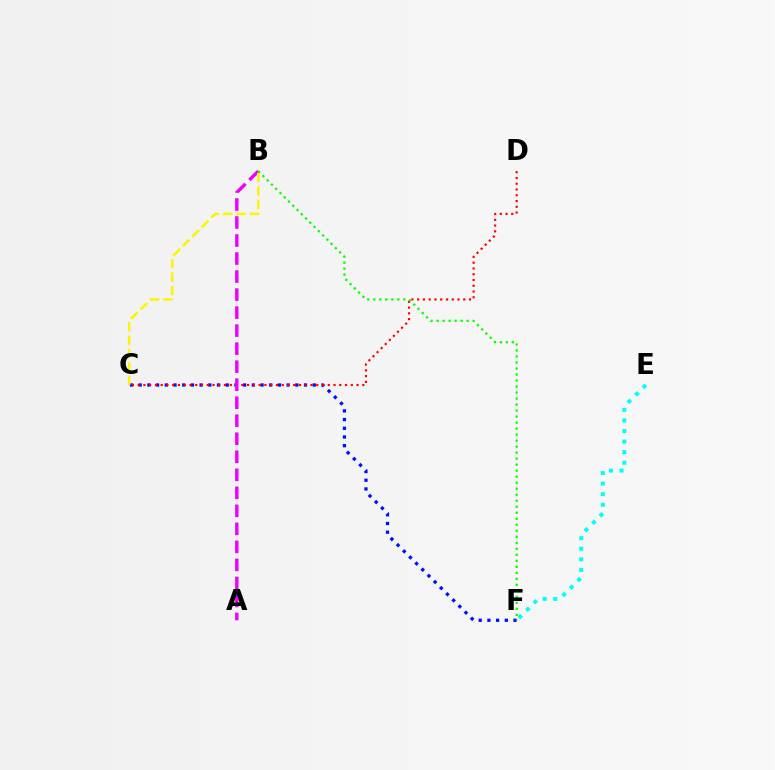{('C', 'F'): [{'color': '#0010ff', 'line_style': 'dotted', 'thickness': 2.36}], ('C', 'D'): [{'color': '#ff0000', 'line_style': 'dotted', 'thickness': 1.57}], ('A', 'B'): [{'color': '#ee00ff', 'line_style': 'dashed', 'thickness': 2.45}], ('B', 'F'): [{'color': '#08ff00', 'line_style': 'dotted', 'thickness': 1.63}], ('B', 'C'): [{'color': '#fcf500', 'line_style': 'dashed', 'thickness': 1.82}], ('E', 'F'): [{'color': '#00fff6', 'line_style': 'dotted', 'thickness': 2.88}]}